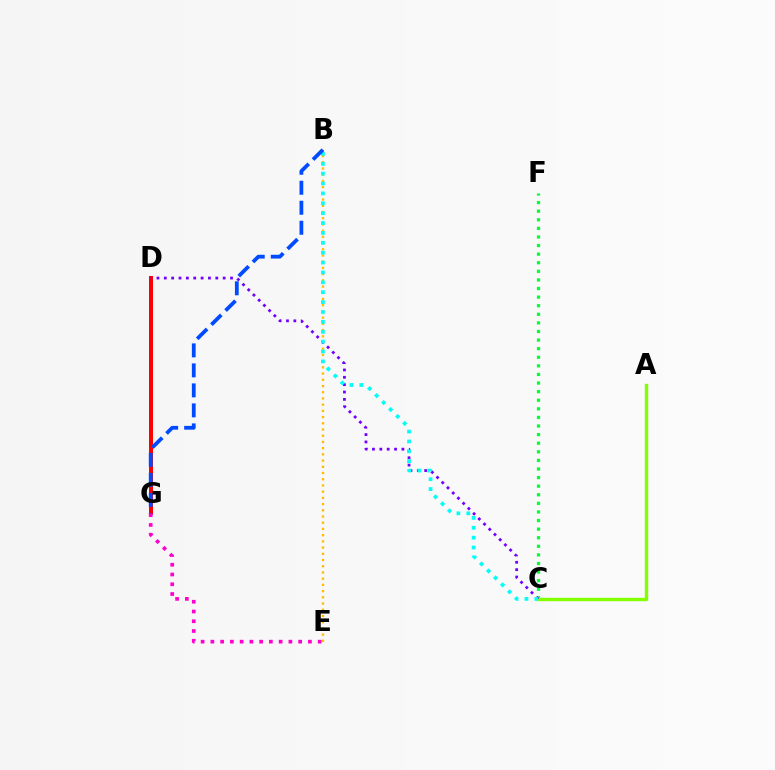{('C', 'F'): [{'color': '#00ff39', 'line_style': 'dotted', 'thickness': 2.33}], ('A', 'C'): [{'color': '#84ff00', 'line_style': 'solid', 'thickness': 2.45}], ('D', 'G'): [{'color': '#ff0000', 'line_style': 'solid', 'thickness': 2.88}], ('B', 'E'): [{'color': '#ffbd00', 'line_style': 'dotted', 'thickness': 1.69}], ('C', 'D'): [{'color': '#7200ff', 'line_style': 'dotted', 'thickness': 2.0}], ('B', 'C'): [{'color': '#00fff6', 'line_style': 'dotted', 'thickness': 2.68}], ('E', 'G'): [{'color': '#ff00cf', 'line_style': 'dotted', 'thickness': 2.65}], ('B', 'G'): [{'color': '#004bff', 'line_style': 'dashed', 'thickness': 2.72}]}